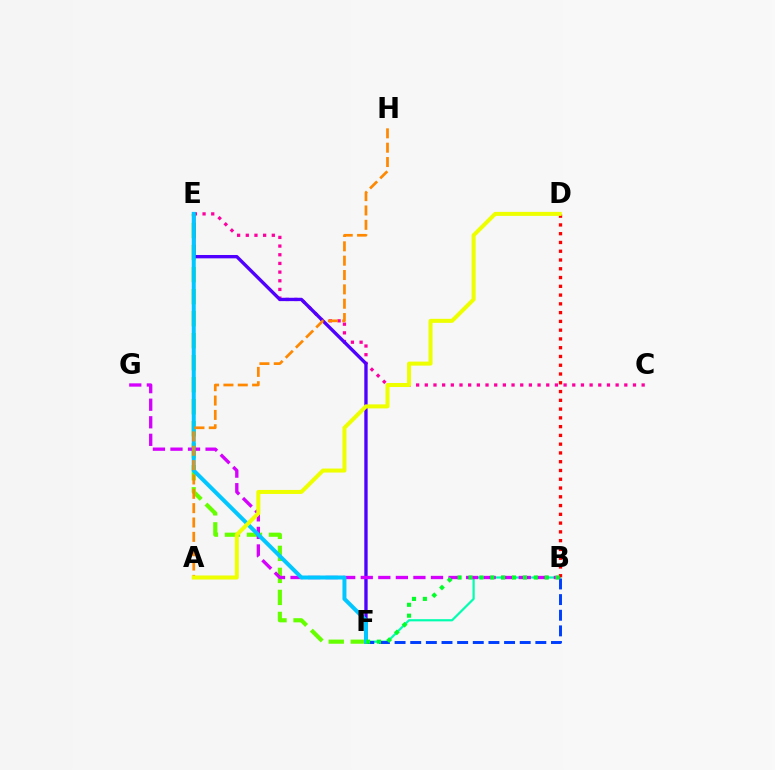{('B', 'F'): [{'color': '#00ffaf', 'line_style': 'solid', 'thickness': 1.58}, {'color': '#003fff', 'line_style': 'dashed', 'thickness': 2.12}, {'color': '#00ff27', 'line_style': 'dotted', 'thickness': 2.96}], ('C', 'E'): [{'color': '#ff00a0', 'line_style': 'dotted', 'thickness': 2.36}], ('E', 'F'): [{'color': '#66ff00', 'line_style': 'dashed', 'thickness': 2.99}, {'color': '#4f00ff', 'line_style': 'solid', 'thickness': 2.41}, {'color': '#00c7ff', 'line_style': 'solid', 'thickness': 2.87}], ('B', 'D'): [{'color': '#ff0000', 'line_style': 'dotted', 'thickness': 2.38}], ('B', 'G'): [{'color': '#d600ff', 'line_style': 'dashed', 'thickness': 2.39}], ('A', 'H'): [{'color': '#ff8800', 'line_style': 'dashed', 'thickness': 1.95}], ('A', 'D'): [{'color': '#eeff00', 'line_style': 'solid', 'thickness': 2.89}]}